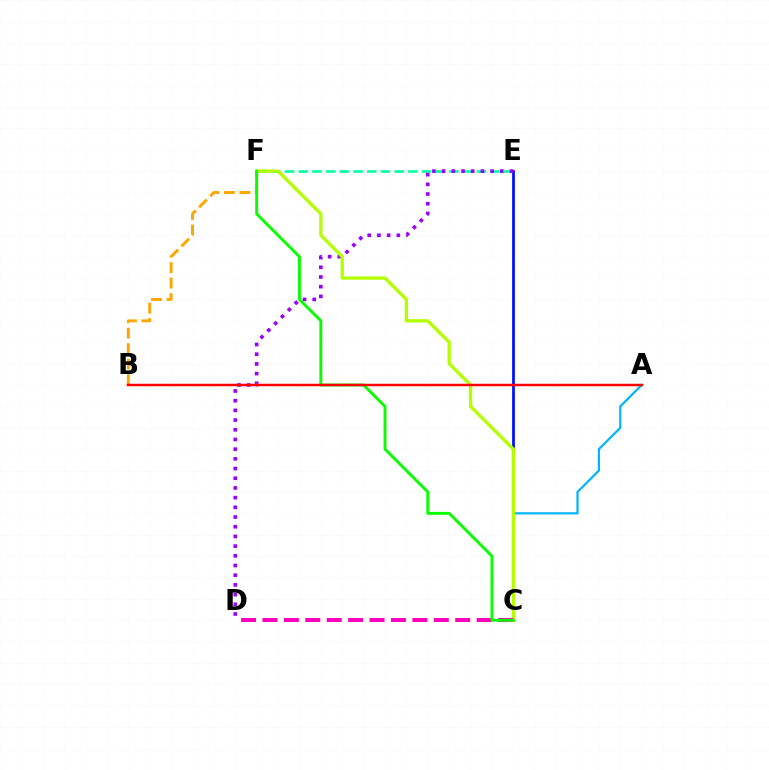{('E', 'F'): [{'color': '#00ff9d', 'line_style': 'dashed', 'thickness': 1.86}], ('C', 'E'): [{'color': '#0010ff', 'line_style': 'solid', 'thickness': 1.99}], ('A', 'C'): [{'color': '#00b5ff', 'line_style': 'solid', 'thickness': 1.59}], ('D', 'E'): [{'color': '#9b00ff', 'line_style': 'dotted', 'thickness': 2.63}], ('B', 'F'): [{'color': '#ffa500', 'line_style': 'dashed', 'thickness': 2.1}], ('C', 'F'): [{'color': '#b3ff00', 'line_style': 'solid', 'thickness': 2.39}, {'color': '#08ff00', 'line_style': 'solid', 'thickness': 2.09}], ('C', 'D'): [{'color': '#ff00bd', 'line_style': 'dashed', 'thickness': 2.91}], ('A', 'B'): [{'color': '#ff0000', 'line_style': 'solid', 'thickness': 1.79}]}